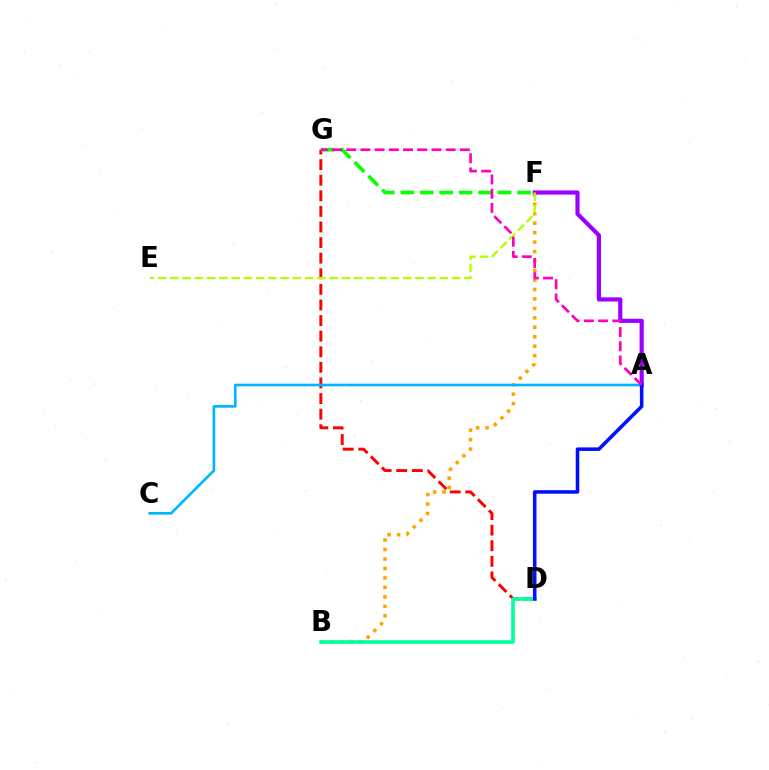{('D', 'G'): [{'color': '#ff0000', 'line_style': 'dashed', 'thickness': 2.12}], ('F', 'G'): [{'color': '#08ff00', 'line_style': 'dashed', 'thickness': 2.64}], ('B', 'F'): [{'color': '#ffa500', 'line_style': 'dotted', 'thickness': 2.57}], ('A', 'F'): [{'color': '#9b00ff', 'line_style': 'solid', 'thickness': 3.0}], ('A', 'C'): [{'color': '#00b5ff', 'line_style': 'solid', 'thickness': 1.91}], ('B', 'D'): [{'color': '#00ff9d', 'line_style': 'solid', 'thickness': 2.61}], ('E', 'F'): [{'color': '#b3ff00', 'line_style': 'dashed', 'thickness': 1.66}], ('A', 'D'): [{'color': '#0010ff', 'line_style': 'solid', 'thickness': 2.55}], ('A', 'G'): [{'color': '#ff00bd', 'line_style': 'dashed', 'thickness': 1.93}]}